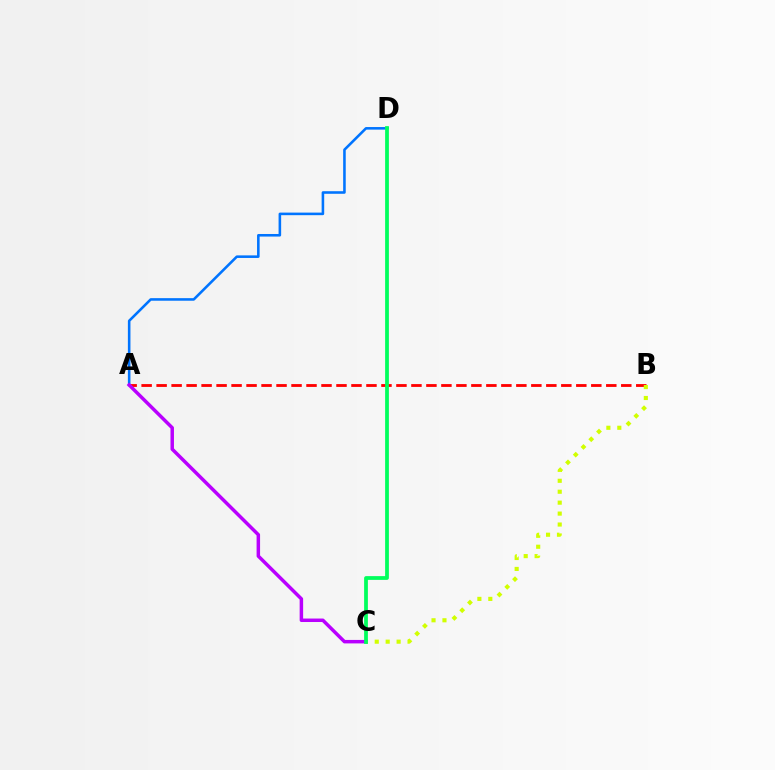{('A', 'B'): [{'color': '#ff0000', 'line_style': 'dashed', 'thickness': 2.04}], ('A', 'D'): [{'color': '#0074ff', 'line_style': 'solid', 'thickness': 1.85}], ('A', 'C'): [{'color': '#b900ff', 'line_style': 'solid', 'thickness': 2.5}], ('B', 'C'): [{'color': '#d1ff00', 'line_style': 'dotted', 'thickness': 2.97}], ('C', 'D'): [{'color': '#00ff5c', 'line_style': 'solid', 'thickness': 2.7}]}